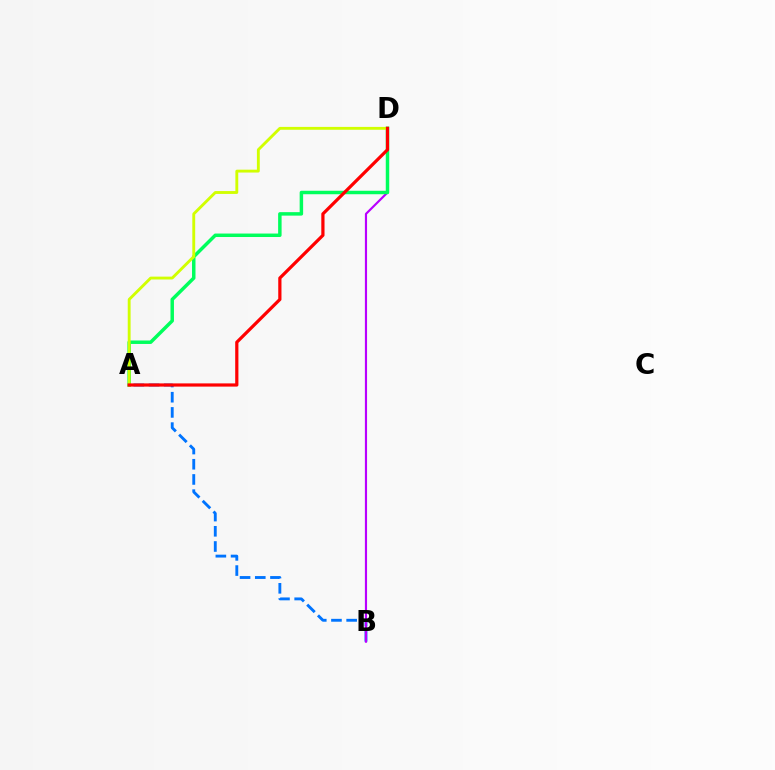{('A', 'B'): [{'color': '#0074ff', 'line_style': 'dashed', 'thickness': 2.06}], ('B', 'D'): [{'color': '#b900ff', 'line_style': 'solid', 'thickness': 1.56}], ('A', 'D'): [{'color': '#00ff5c', 'line_style': 'solid', 'thickness': 2.5}, {'color': '#d1ff00', 'line_style': 'solid', 'thickness': 2.06}, {'color': '#ff0000', 'line_style': 'solid', 'thickness': 2.31}]}